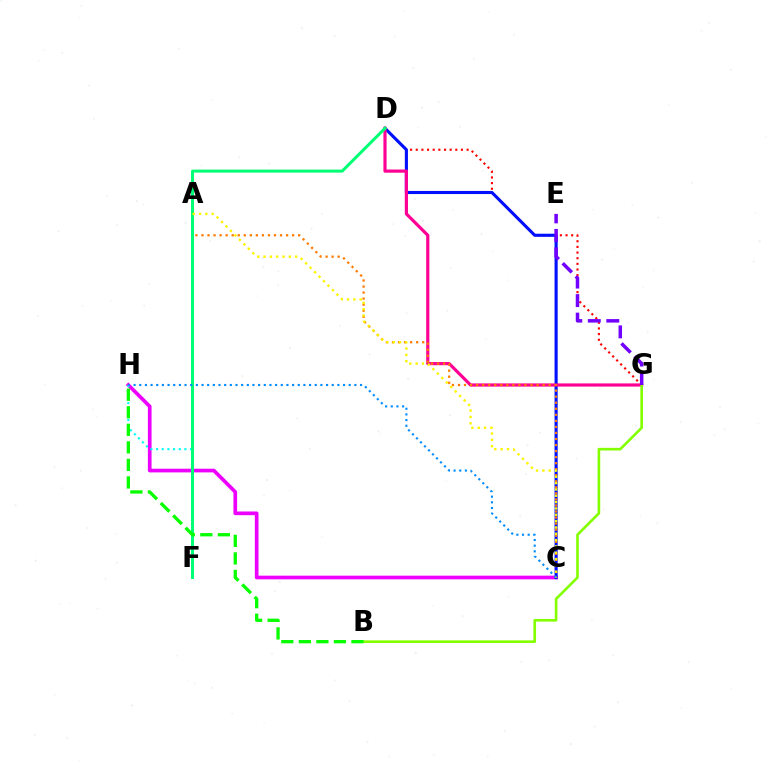{('C', 'H'): [{'color': '#ee00ff', 'line_style': 'solid', 'thickness': 2.66}, {'color': '#008cff', 'line_style': 'dotted', 'thickness': 1.54}], ('D', 'G'): [{'color': '#ff0000', 'line_style': 'dotted', 'thickness': 1.54}, {'color': '#ff0094', 'line_style': 'solid', 'thickness': 2.28}], ('F', 'H'): [{'color': '#00fff6', 'line_style': 'dotted', 'thickness': 1.54}], ('C', 'D'): [{'color': '#0010ff', 'line_style': 'solid', 'thickness': 2.23}], ('B', 'G'): [{'color': '#84ff00', 'line_style': 'solid', 'thickness': 1.89}], ('E', 'G'): [{'color': '#7200ff', 'line_style': 'dashed', 'thickness': 2.51}], ('A', 'C'): [{'color': '#ff7c00', 'line_style': 'dotted', 'thickness': 1.64}, {'color': '#fcf500', 'line_style': 'dotted', 'thickness': 1.72}], ('D', 'F'): [{'color': '#00ff74', 'line_style': 'solid', 'thickness': 2.18}], ('B', 'H'): [{'color': '#08ff00', 'line_style': 'dashed', 'thickness': 2.38}]}